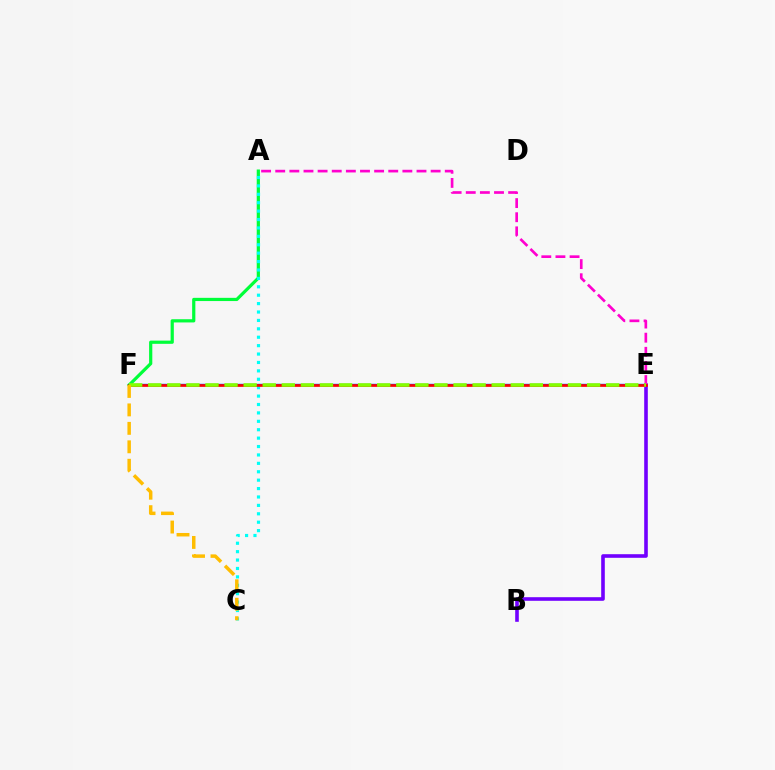{('E', 'F'): [{'color': '#004bff', 'line_style': 'solid', 'thickness': 1.72}, {'color': '#ff0000', 'line_style': 'solid', 'thickness': 1.92}, {'color': '#84ff00', 'line_style': 'dashed', 'thickness': 2.59}], ('A', 'F'): [{'color': '#00ff39', 'line_style': 'solid', 'thickness': 2.31}], ('B', 'E'): [{'color': '#7200ff', 'line_style': 'solid', 'thickness': 2.6}], ('A', 'C'): [{'color': '#00fff6', 'line_style': 'dotted', 'thickness': 2.28}], ('A', 'E'): [{'color': '#ff00cf', 'line_style': 'dashed', 'thickness': 1.92}], ('C', 'F'): [{'color': '#ffbd00', 'line_style': 'dashed', 'thickness': 2.51}]}